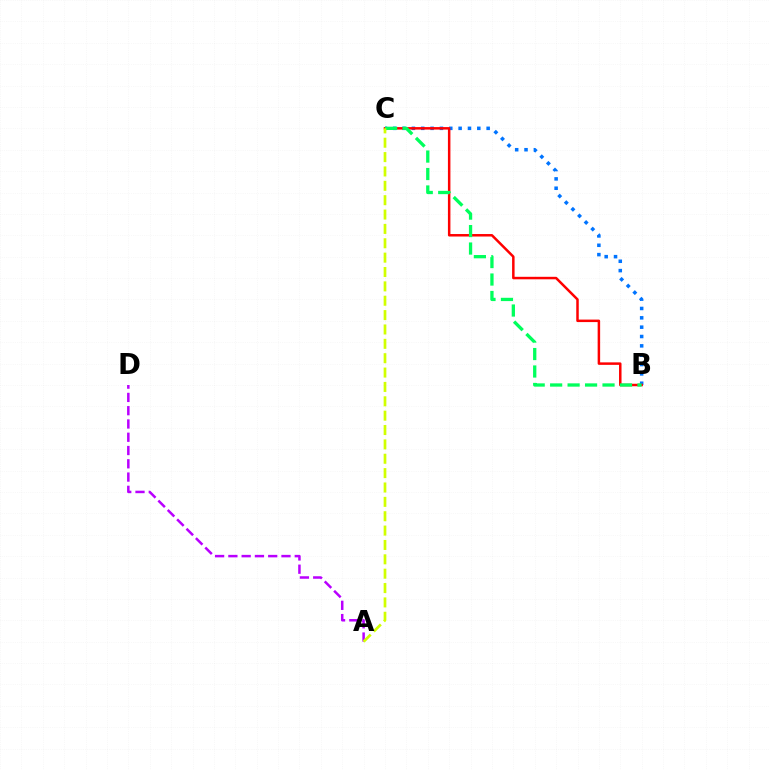{('A', 'D'): [{'color': '#b900ff', 'line_style': 'dashed', 'thickness': 1.8}], ('B', 'C'): [{'color': '#0074ff', 'line_style': 'dotted', 'thickness': 2.54}, {'color': '#ff0000', 'line_style': 'solid', 'thickness': 1.8}, {'color': '#00ff5c', 'line_style': 'dashed', 'thickness': 2.37}], ('A', 'C'): [{'color': '#d1ff00', 'line_style': 'dashed', 'thickness': 1.95}]}